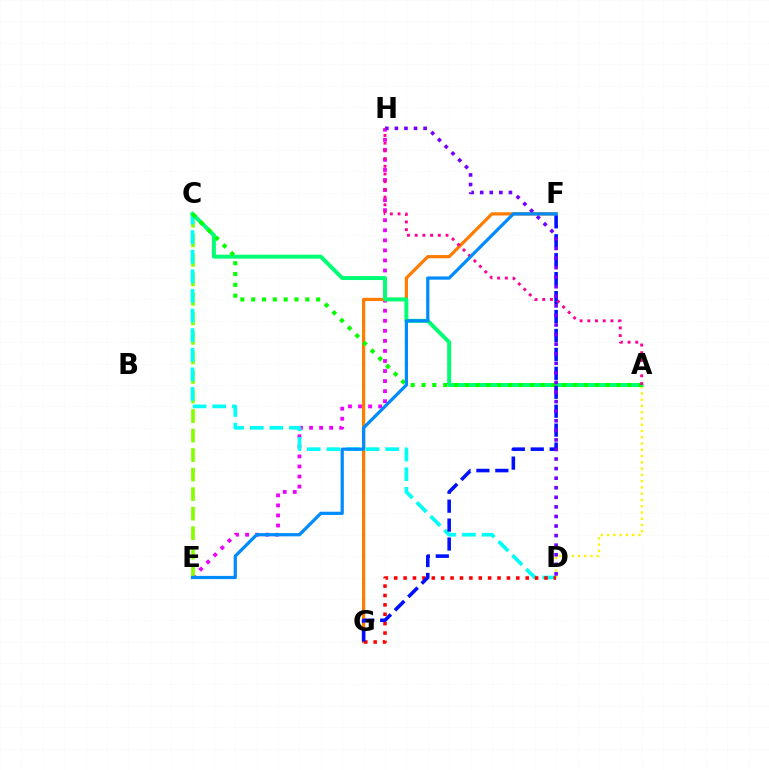{('E', 'H'): [{'color': '#ee00ff', 'line_style': 'dotted', 'thickness': 2.73}], ('C', 'E'): [{'color': '#84ff00', 'line_style': 'dashed', 'thickness': 2.65}], ('C', 'D'): [{'color': '#00fff6', 'line_style': 'dashed', 'thickness': 2.66}], ('A', 'D'): [{'color': '#fcf500', 'line_style': 'dotted', 'thickness': 1.7}], ('F', 'G'): [{'color': '#ff7c00', 'line_style': 'solid', 'thickness': 2.31}, {'color': '#0010ff', 'line_style': 'dashed', 'thickness': 2.57}], ('A', 'C'): [{'color': '#00ff74', 'line_style': 'solid', 'thickness': 2.85}, {'color': '#08ff00', 'line_style': 'dotted', 'thickness': 2.94}], ('D', 'G'): [{'color': '#ff0000', 'line_style': 'dotted', 'thickness': 2.55}], ('D', 'H'): [{'color': '#7200ff', 'line_style': 'dotted', 'thickness': 2.6}], ('A', 'H'): [{'color': '#ff0094', 'line_style': 'dotted', 'thickness': 2.09}], ('E', 'F'): [{'color': '#008cff', 'line_style': 'solid', 'thickness': 2.33}]}